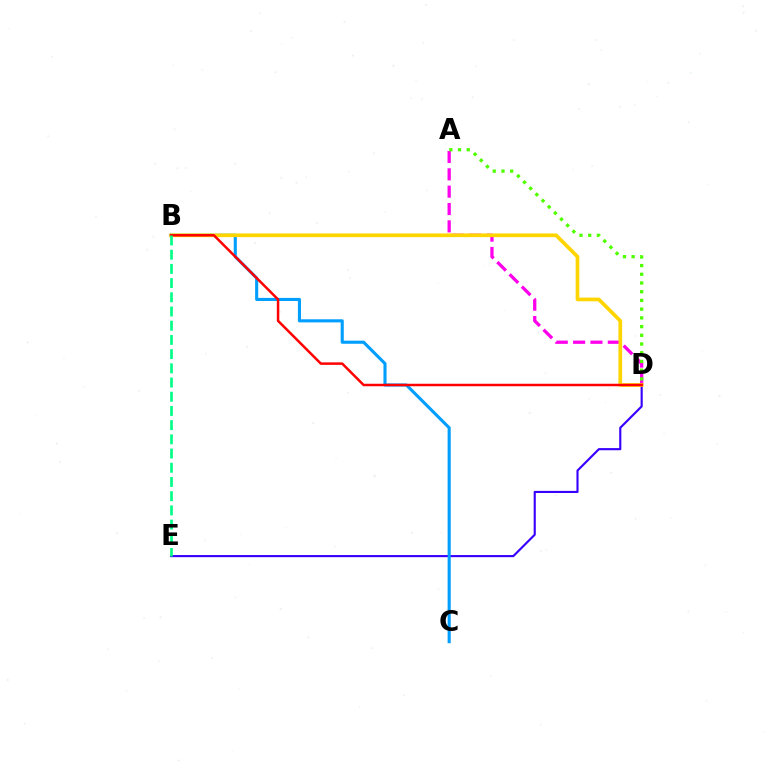{('A', 'D'): [{'color': '#ff00ed', 'line_style': 'dashed', 'thickness': 2.36}, {'color': '#4fff00', 'line_style': 'dotted', 'thickness': 2.37}], ('D', 'E'): [{'color': '#3700ff', 'line_style': 'solid', 'thickness': 1.54}], ('B', 'C'): [{'color': '#009eff', 'line_style': 'solid', 'thickness': 2.22}], ('B', 'D'): [{'color': '#ffd500', 'line_style': 'solid', 'thickness': 2.66}, {'color': '#ff0000', 'line_style': 'solid', 'thickness': 1.79}], ('B', 'E'): [{'color': '#00ff86', 'line_style': 'dashed', 'thickness': 1.93}]}